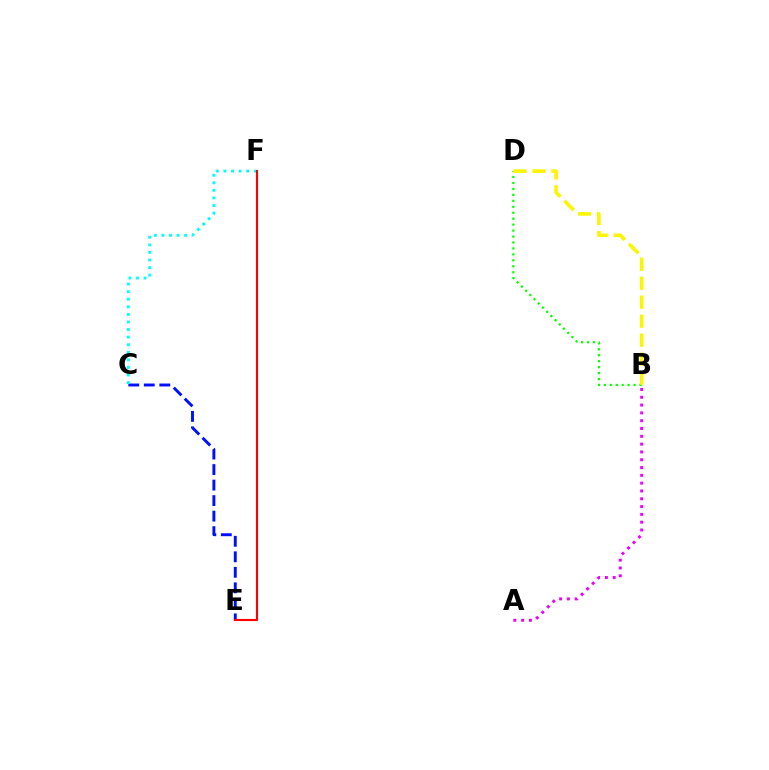{('C', 'E'): [{'color': '#0010ff', 'line_style': 'dashed', 'thickness': 2.11}], ('C', 'F'): [{'color': '#00fff6', 'line_style': 'dotted', 'thickness': 2.06}], ('B', 'D'): [{'color': '#08ff00', 'line_style': 'dotted', 'thickness': 1.62}, {'color': '#fcf500', 'line_style': 'dashed', 'thickness': 2.58}], ('A', 'B'): [{'color': '#ee00ff', 'line_style': 'dotted', 'thickness': 2.12}], ('E', 'F'): [{'color': '#ff0000', 'line_style': 'solid', 'thickness': 1.54}]}